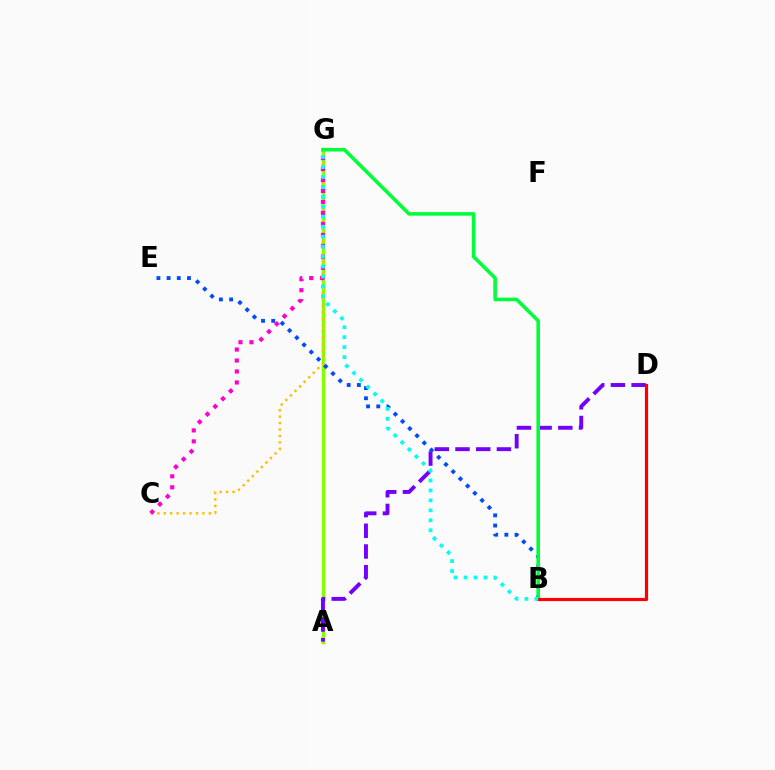{('A', 'G'): [{'color': '#84ff00', 'line_style': 'solid', 'thickness': 2.49}], ('C', 'G'): [{'color': '#ffbd00', 'line_style': 'dotted', 'thickness': 1.75}, {'color': '#ff00cf', 'line_style': 'dotted', 'thickness': 2.98}], ('A', 'D'): [{'color': '#7200ff', 'line_style': 'dashed', 'thickness': 2.81}], ('B', 'E'): [{'color': '#004bff', 'line_style': 'dotted', 'thickness': 2.77}], ('B', 'G'): [{'color': '#00ff39', 'line_style': 'solid', 'thickness': 2.57}, {'color': '#00fff6', 'line_style': 'dotted', 'thickness': 2.7}], ('B', 'D'): [{'color': '#ff0000', 'line_style': 'solid', 'thickness': 2.29}]}